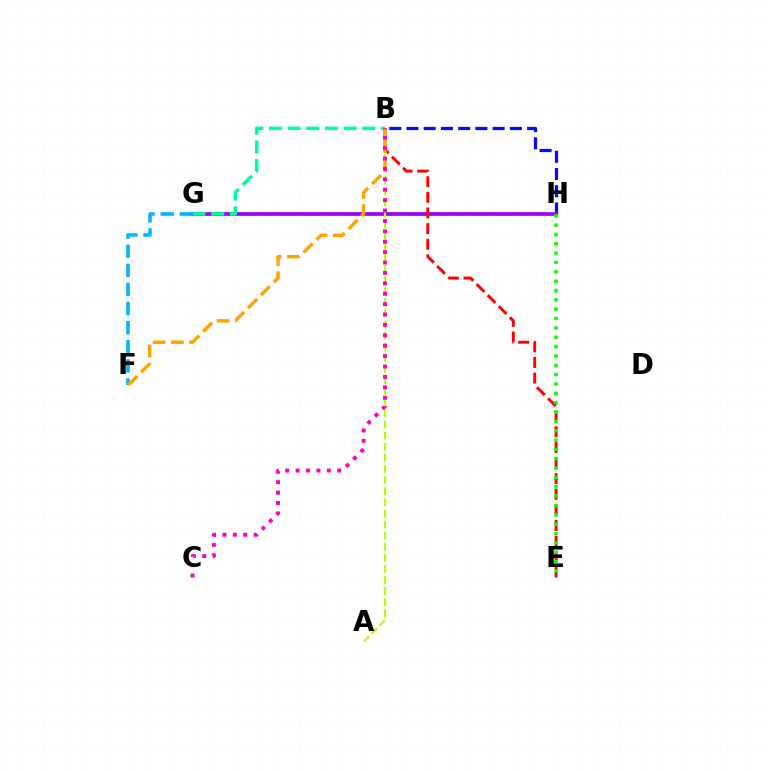{('B', 'H'): [{'color': '#0010ff', 'line_style': 'dashed', 'thickness': 2.34}], ('G', 'H'): [{'color': '#9b00ff', 'line_style': 'solid', 'thickness': 2.67}], ('B', 'E'): [{'color': '#ff0000', 'line_style': 'dashed', 'thickness': 2.12}], ('B', 'G'): [{'color': '#00ff9d', 'line_style': 'dashed', 'thickness': 2.54}], ('A', 'B'): [{'color': '#b3ff00', 'line_style': 'dashed', 'thickness': 1.51}], ('F', 'G'): [{'color': '#00b5ff', 'line_style': 'dashed', 'thickness': 2.6}], ('B', 'F'): [{'color': '#ffa500', 'line_style': 'dashed', 'thickness': 2.48}], ('E', 'H'): [{'color': '#08ff00', 'line_style': 'dotted', 'thickness': 2.54}], ('B', 'C'): [{'color': '#ff00bd', 'line_style': 'dotted', 'thickness': 2.83}]}